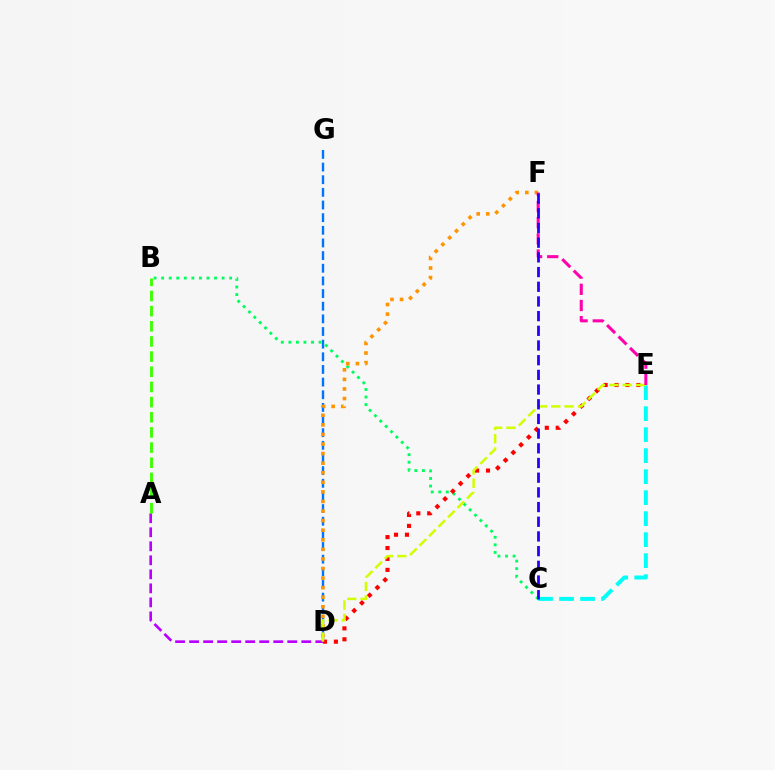{('B', 'C'): [{'color': '#00ff5c', 'line_style': 'dotted', 'thickness': 2.05}], ('D', 'G'): [{'color': '#0074ff', 'line_style': 'dashed', 'thickness': 1.72}], ('A', 'D'): [{'color': '#b900ff', 'line_style': 'dashed', 'thickness': 1.91}], ('C', 'E'): [{'color': '#00fff6', 'line_style': 'dashed', 'thickness': 2.85}], ('D', 'F'): [{'color': '#ff9400', 'line_style': 'dotted', 'thickness': 2.6}], ('A', 'B'): [{'color': '#3dff00', 'line_style': 'dashed', 'thickness': 2.06}], ('D', 'E'): [{'color': '#ff0000', 'line_style': 'dotted', 'thickness': 2.97}, {'color': '#d1ff00', 'line_style': 'dashed', 'thickness': 1.82}], ('E', 'F'): [{'color': '#ff00ac', 'line_style': 'dashed', 'thickness': 2.2}], ('C', 'F'): [{'color': '#2500ff', 'line_style': 'dashed', 'thickness': 2.0}]}